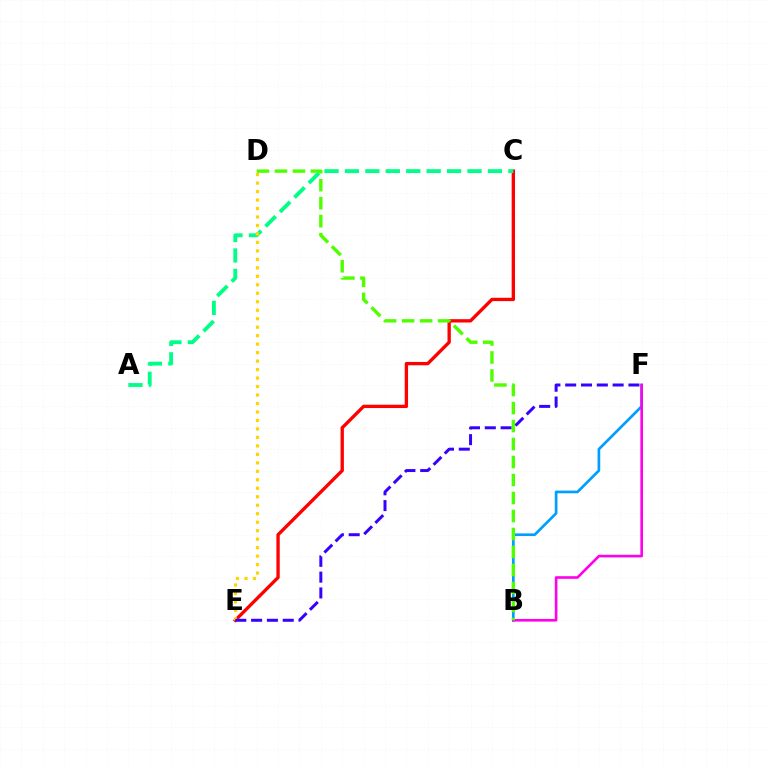{('C', 'E'): [{'color': '#ff0000', 'line_style': 'solid', 'thickness': 2.4}], ('A', 'C'): [{'color': '#00ff86', 'line_style': 'dashed', 'thickness': 2.78}], ('D', 'E'): [{'color': '#ffd500', 'line_style': 'dotted', 'thickness': 2.3}], ('E', 'F'): [{'color': '#3700ff', 'line_style': 'dashed', 'thickness': 2.15}], ('B', 'F'): [{'color': '#009eff', 'line_style': 'solid', 'thickness': 1.93}, {'color': '#ff00ed', 'line_style': 'solid', 'thickness': 1.89}], ('B', 'D'): [{'color': '#4fff00', 'line_style': 'dashed', 'thickness': 2.44}]}